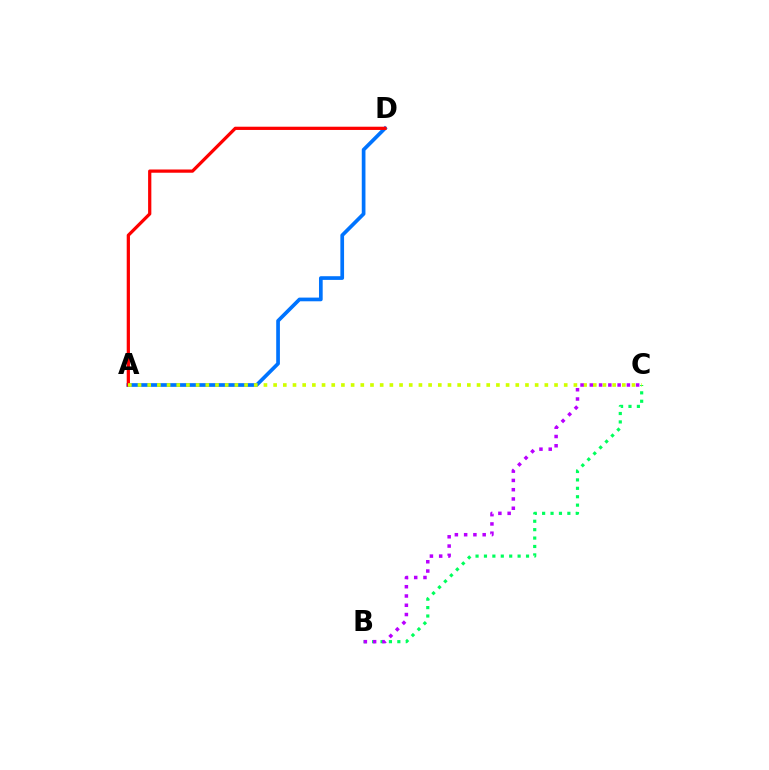{('A', 'D'): [{'color': '#0074ff', 'line_style': 'solid', 'thickness': 2.66}, {'color': '#ff0000', 'line_style': 'solid', 'thickness': 2.33}], ('B', 'C'): [{'color': '#00ff5c', 'line_style': 'dotted', 'thickness': 2.29}, {'color': '#b900ff', 'line_style': 'dotted', 'thickness': 2.52}], ('A', 'C'): [{'color': '#d1ff00', 'line_style': 'dotted', 'thickness': 2.63}]}